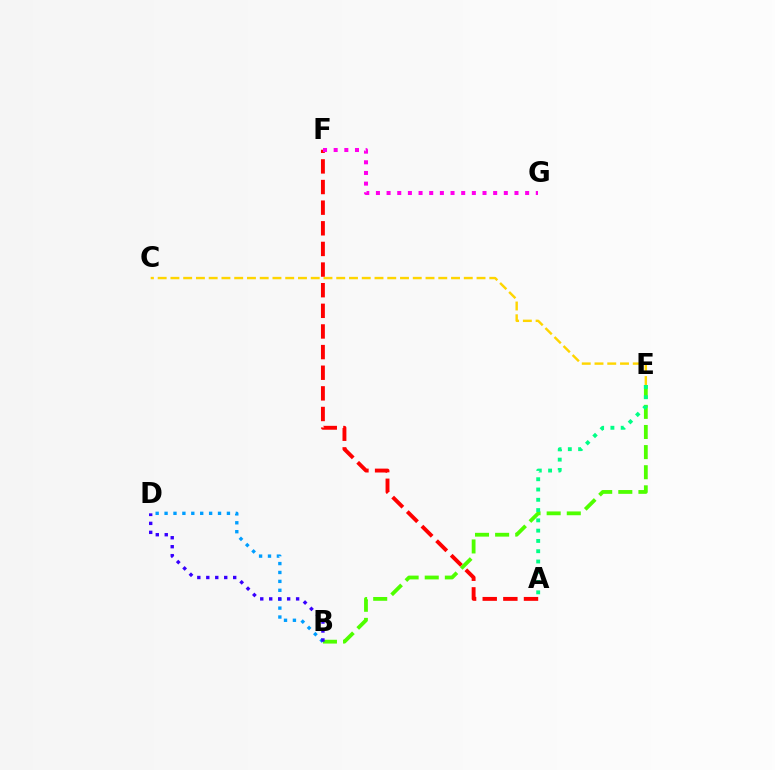{('B', 'D'): [{'color': '#009eff', 'line_style': 'dotted', 'thickness': 2.42}, {'color': '#3700ff', 'line_style': 'dotted', 'thickness': 2.44}], ('B', 'E'): [{'color': '#4fff00', 'line_style': 'dashed', 'thickness': 2.73}], ('A', 'E'): [{'color': '#00ff86', 'line_style': 'dotted', 'thickness': 2.79}], ('C', 'E'): [{'color': '#ffd500', 'line_style': 'dashed', 'thickness': 1.73}], ('A', 'F'): [{'color': '#ff0000', 'line_style': 'dashed', 'thickness': 2.8}], ('F', 'G'): [{'color': '#ff00ed', 'line_style': 'dotted', 'thickness': 2.9}]}